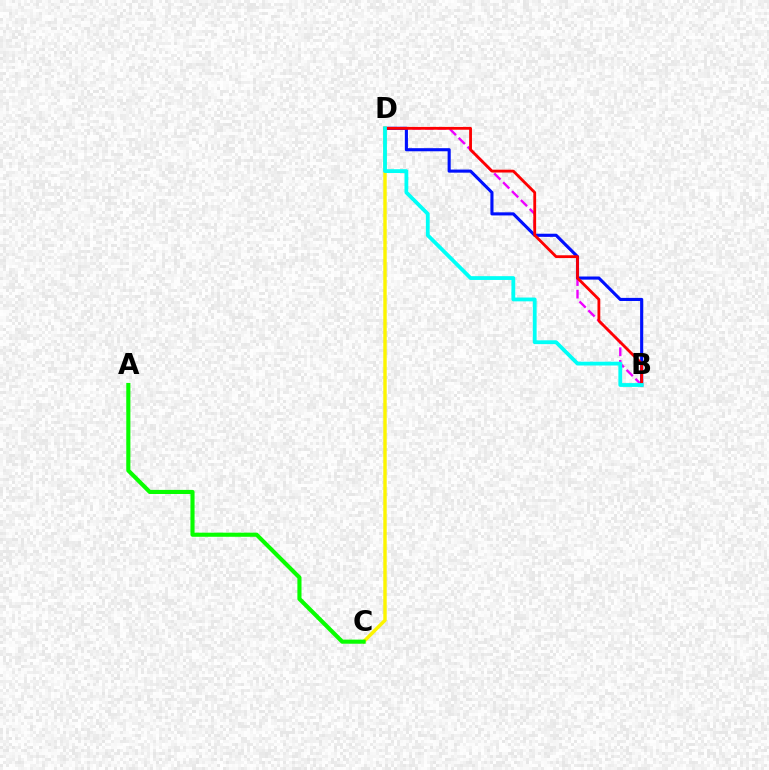{('B', 'D'): [{'color': '#ee00ff', 'line_style': 'dashed', 'thickness': 1.71}, {'color': '#0010ff', 'line_style': 'solid', 'thickness': 2.23}, {'color': '#ff0000', 'line_style': 'solid', 'thickness': 2.03}, {'color': '#00fff6', 'line_style': 'solid', 'thickness': 2.73}], ('C', 'D'): [{'color': '#fcf500', 'line_style': 'solid', 'thickness': 2.46}], ('A', 'C'): [{'color': '#08ff00', 'line_style': 'solid', 'thickness': 2.96}]}